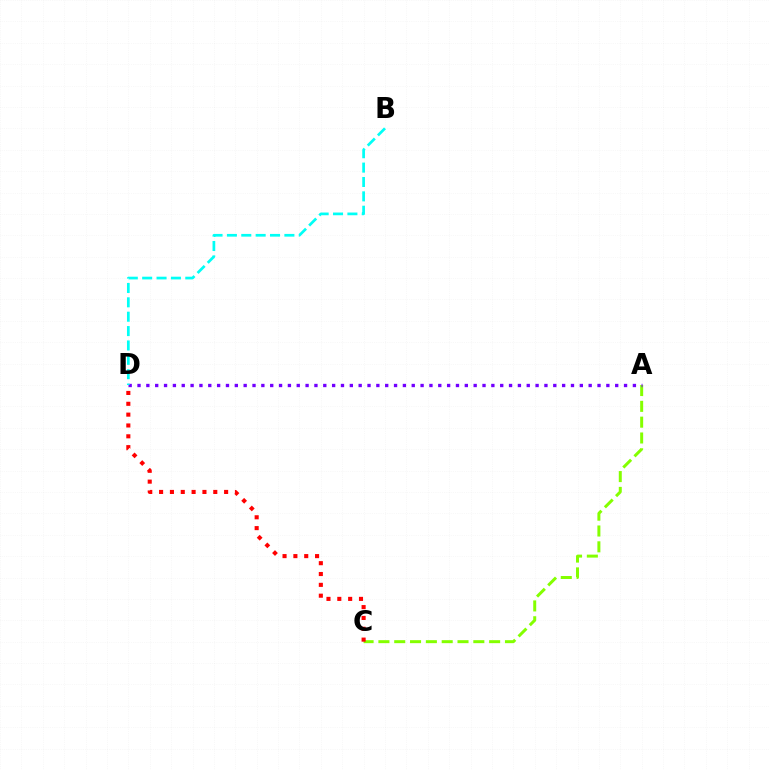{('A', 'C'): [{'color': '#84ff00', 'line_style': 'dashed', 'thickness': 2.15}], ('C', 'D'): [{'color': '#ff0000', 'line_style': 'dotted', 'thickness': 2.94}], ('A', 'D'): [{'color': '#7200ff', 'line_style': 'dotted', 'thickness': 2.4}], ('B', 'D'): [{'color': '#00fff6', 'line_style': 'dashed', 'thickness': 1.95}]}